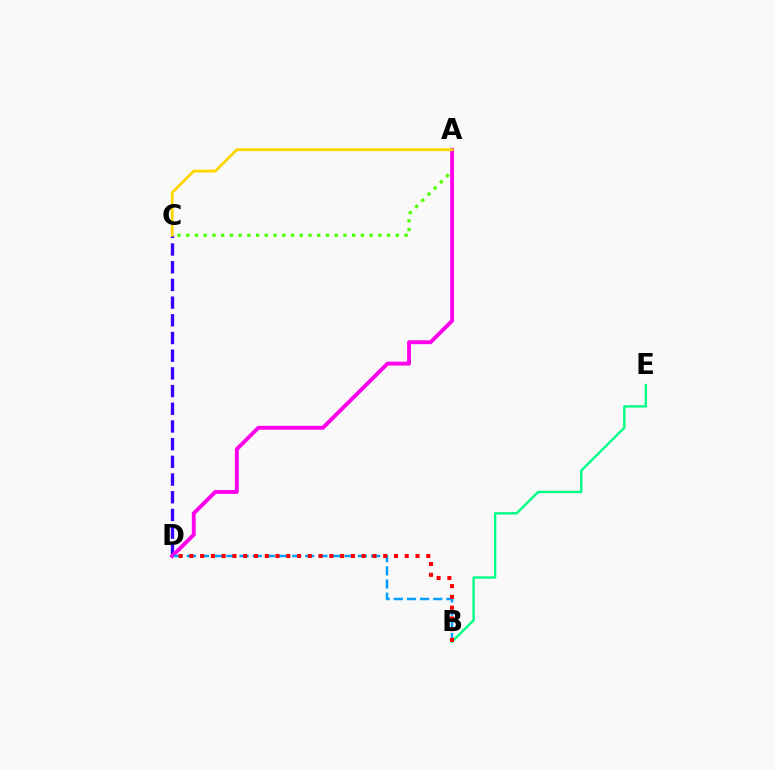{('B', 'E'): [{'color': '#00ff86', 'line_style': 'solid', 'thickness': 1.72}], ('C', 'D'): [{'color': '#3700ff', 'line_style': 'dashed', 'thickness': 2.4}], ('A', 'C'): [{'color': '#4fff00', 'line_style': 'dotted', 'thickness': 2.37}, {'color': '#ffd500', 'line_style': 'solid', 'thickness': 2.04}], ('A', 'D'): [{'color': '#ff00ed', 'line_style': 'solid', 'thickness': 2.79}], ('B', 'D'): [{'color': '#009eff', 'line_style': 'dashed', 'thickness': 1.79}, {'color': '#ff0000', 'line_style': 'dotted', 'thickness': 2.93}]}